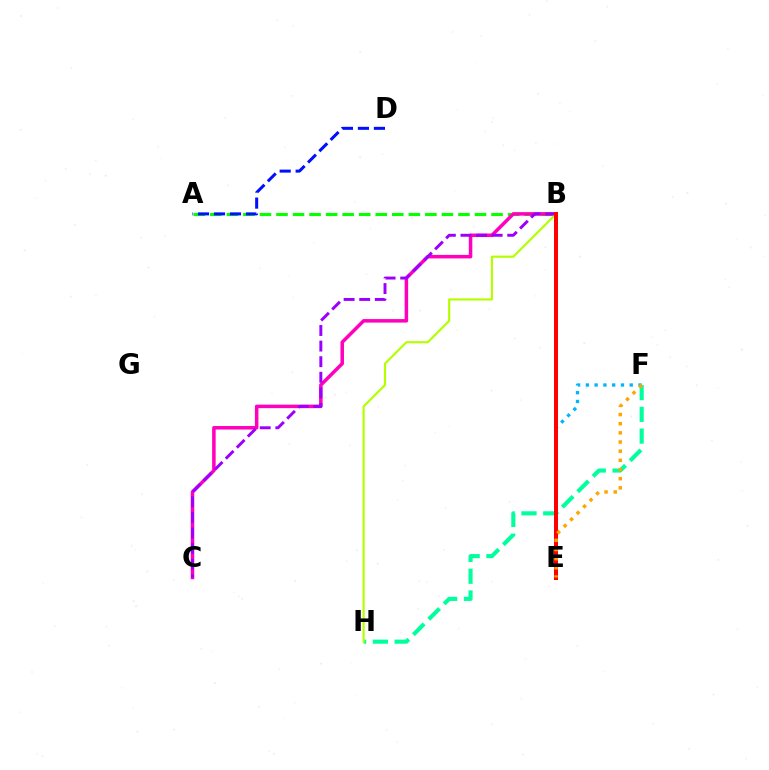{('A', 'B'): [{'color': '#08ff00', 'line_style': 'dashed', 'thickness': 2.25}], ('B', 'C'): [{'color': '#ff00bd', 'line_style': 'solid', 'thickness': 2.53}, {'color': '#9b00ff', 'line_style': 'dashed', 'thickness': 2.12}], ('F', 'H'): [{'color': '#00ff9d', 'line_style': 'dashed', 'thickness': 2.96}], ('B', 'H'): [{'color': '#b3ff00', 'line_style': 'solid', 'thickness': 1.54}], ('E', 'F'): [{'color': '#00b5ff', 'line_style': 'dotted', 'thickness': 2.38}, {'color': '#ffa500', 'line_style': 'dotted', 'thickness': 2.49}], ('B', 'E'): [{'color': '#ff0000', 'line_style': 'solid', 'thickness': 2.89}], ('A', 'D'): [{'color': '#0010ff', 'line_style': 'dashed', 'thickness': 2.17}]}